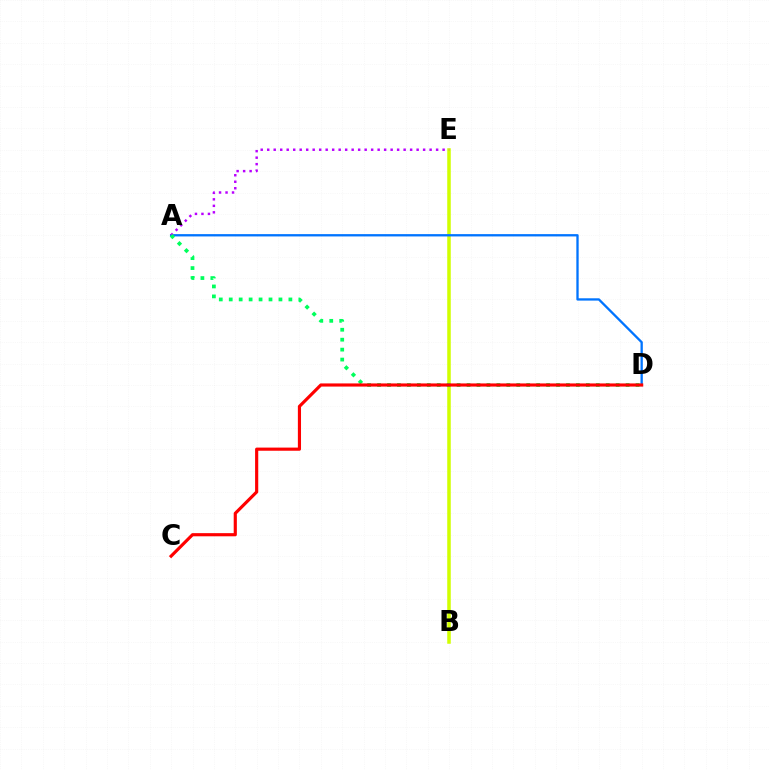{('B', 'E'): [{'color': '#d1ff00', 'line_style': 'solid', 'thickness': 2.54}], ('A', 'D'): [{'color': '#0074ff', 'line_style': 'solid', 'thickness': 1.67}, {'color': '#00ff5c', 'line_style': 'dotted', 'thickness': 2.7}], ('A', 'E'): [{'color': '#b900ff', 'line_style': 'dotted', 'thickness': 1.77}], ('C', 'D'): [{'color': '#ff0000', 'line_style': 'solid', 'thickness': 2.27}]}